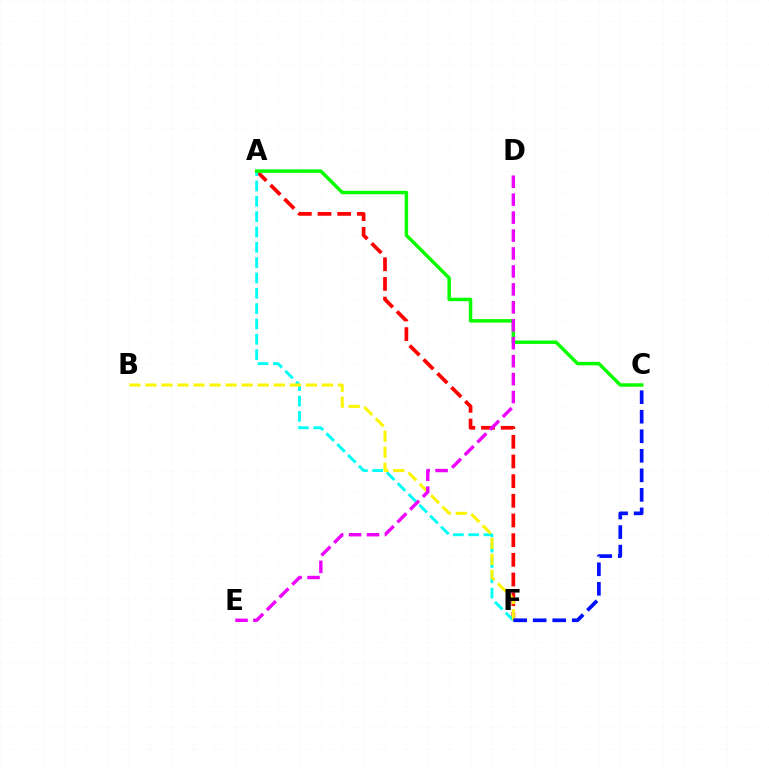{('A', 'F'): [{'color': '#ff0000', 'line_style': 'dashed', 'thickness': 2.67}, {'color': '#00fff6', 'line_style': 'dashed', 'thickness': 2.08}], ('B', 'F'): [{'color': '#fcf500', 'line_style': 'dashed', 'thickness': 2.18}], ('A', 'C'): [{'color': '#08ff00', 'line_style': 'solid', 'thickness': 2.5}], ('D', 'E'): [{'color': '#ee00ff', 'line_style': 'dashed', 'thickness': 2.44}], ('C', 'F'): [{'color': '#0010ff', 'line_style': 'dashed', 'thickness': 2.65}]}